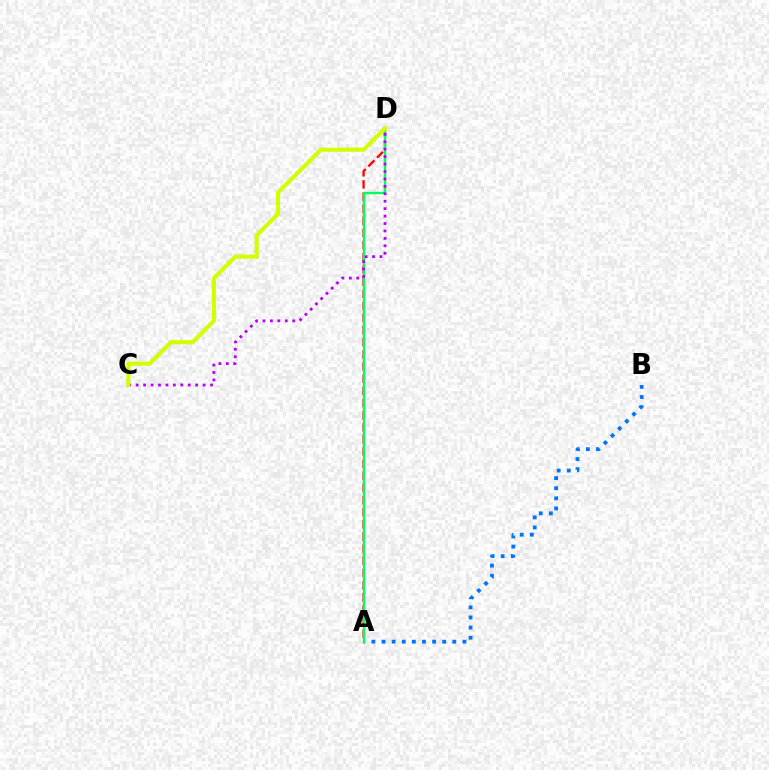{('A', 'D'): [{'color': '#ff0000', 'line_style': 'dashed', 'thickness': 1.65}, {'color': '#00ff5c', 'line_style': 'solid', 'thickness': 1.69}], ('A', 'B'): [{'color': '#0074ff', 'line_style': 'dotted', 'thickness': 2.75}], ('C', 'D'): [{'color': '#b900ff', 'line_style': 'dotted', 'thickness': 2.02}, {'color': '#d1ff00', 'line_style': 'solid', 'thickness': 2.93}]}